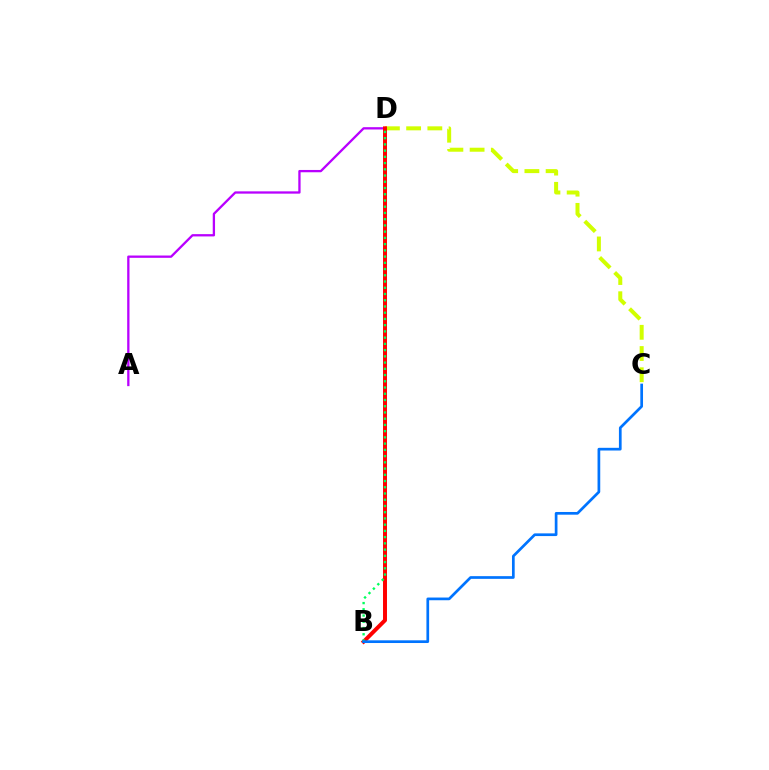{('A', 'D'): [{'color': '#b900ff', 'line_style': 'solid', 'thickness': 1.66}], ('C', 'D'): [{'color': '#d1ff00', 'line_style': 'dashed', 'thickness': 2.88}], ('B', 'D'): [{'color': '#ff0000', 'line_style': 'solid', 'thickness': 2.85}, {'color': '#00ff5c', 'line_style': 'dotted', 'thickness': 1.69}], ('B', 'C'): [{'color': '#0074ff', 'line_style': 'solid', 'thickness': 1.95}]}